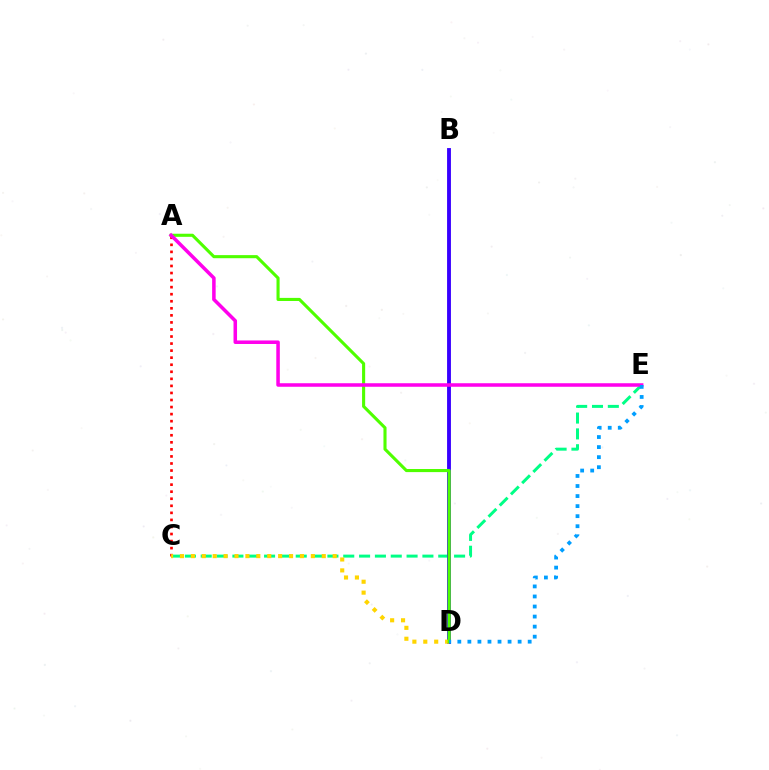{('C', 'E'): [{'color': '#00ff86', 'line_style': 'dashed', 'thickness': 2.15}], ('B', 'D'): [{'color': '#3700ff', 'line_style': 'solid', 'thickness': 2.78}], ('A', 'C'): [{'color': '#ff0000', 'line_style': 'dotted', 'thickness': 1.92}], ('C', 'D'): [{'color': '#ffd500', 'line_style': 'dotted', 'thickness': 2.96}], ('A', 'D'): [{'color': '#4fff00', 'line_style': 'solid', 'thickness': 2.23}], ('A', 'E'): [{'color': '#ff00ed', 'line_style': 'solid', 'thickness': 2.54}], ('D', 'E'): [{'color': '#009eff', 'line_style': 'dotted', 'thickness': 2.73}]}